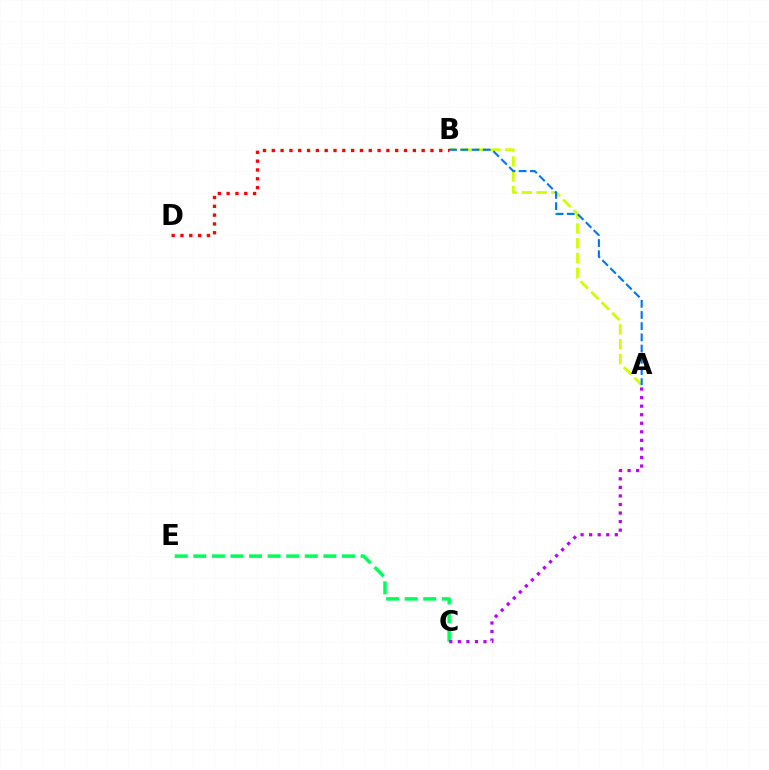{('A', 'B'): [{'color': '#d1ff00', 'line_style': 'dashed', 'thickness': 2.01}, {'color': '#0074ff', 'line_style': 'dashed', 'thickness': 1.52}], ('B', 'D'): [{'color': '#ff0000', 'line_style': 'dotted', 'thickness': 2.4}], ('C', 'E'): [{'color': '#00ff5c', 'line_style': 'dashed', 'thickness': 2.52}], ('A', 'C'): [{'color': '#b900ff', 'line_style': 'dotted', 'thickness': 2.32}]}